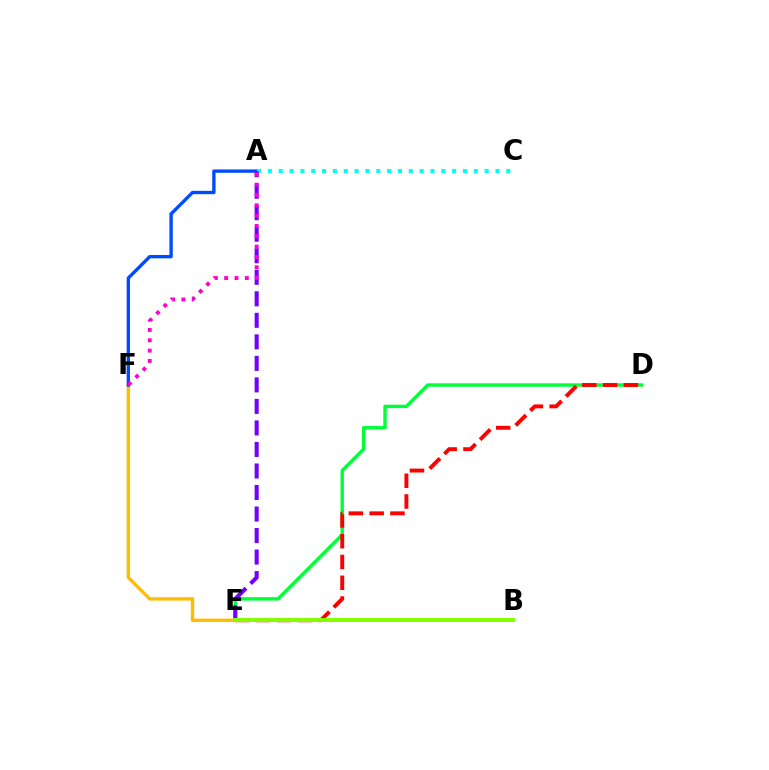{('E', 'F'): [{'color': '#ffbd00', 'line_style': 'solid', 'thickness': 2.44}], ('D', 'E'): [{'color': '#00ff39', 'line_style': 'solid', 'thickness': 2.45}, {'color': '#ff0000', 'line_style': 'dashed', 'thickness': 2.82}], ('A', 'F'): [{'color': '#004bff', 'line_style': 'solid', 'thickness': 2.41}, {'color': '#ff00cf', 'line_style': 'dotted', 'thickness': 2.81}], ('A', 'C'): [{'color': '#00fff6', 'line_style': 'dotted', 'thickness': 2.94}], ('A', 'E'): [{'color': '#7200ff', 'line_style': 'dashed', 'thickness': 2.92}], ('B', 'E'): [{'color': '#84ff00', 'line_style': 'solid', 'thickness': 2.85}]}